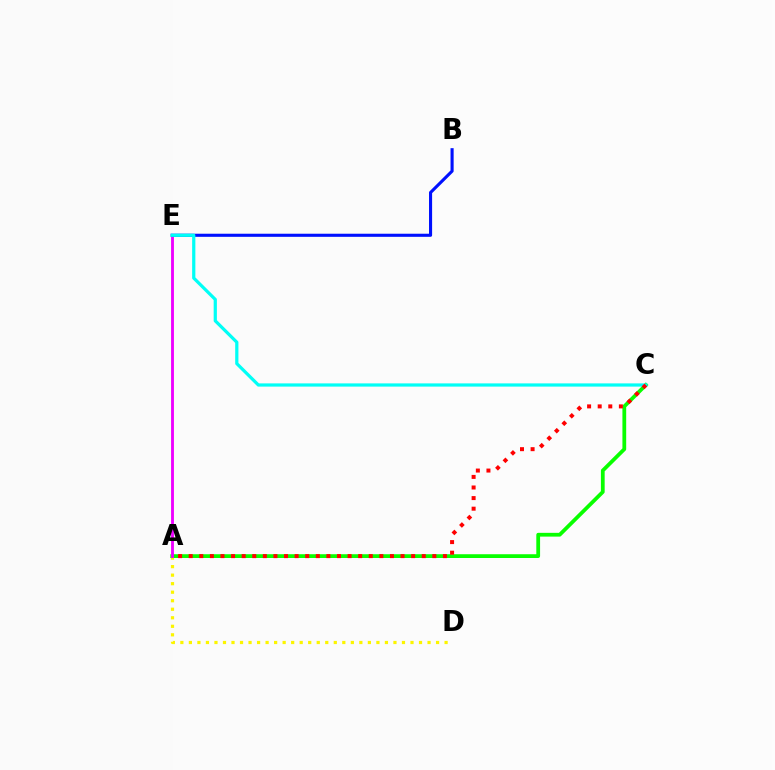{('A', 'D'): [{'color': '#fcf500', 'line_style': 'dotted', 'thickness': 2.32}], ('A', 'C'): [{'color': '#08ff00', 'line_style': 'solid', 'thickness': 2.71}, {'color': '#ff0000', 'line_style': 'dotted', 'thickness': 2.88}], ('A', 'E'): [{'color': '#ee00ff', 'line_style': 'solid', 'thickness': 2.05}], ('B', 'E'): [{'color': '#0010ff', 'line_style': 'solid', 'thickness': 2.23}], ('C', 'E'): [{'color': '#00fff6', 'line_style': 'solid', 'thickness': 2.32}]}